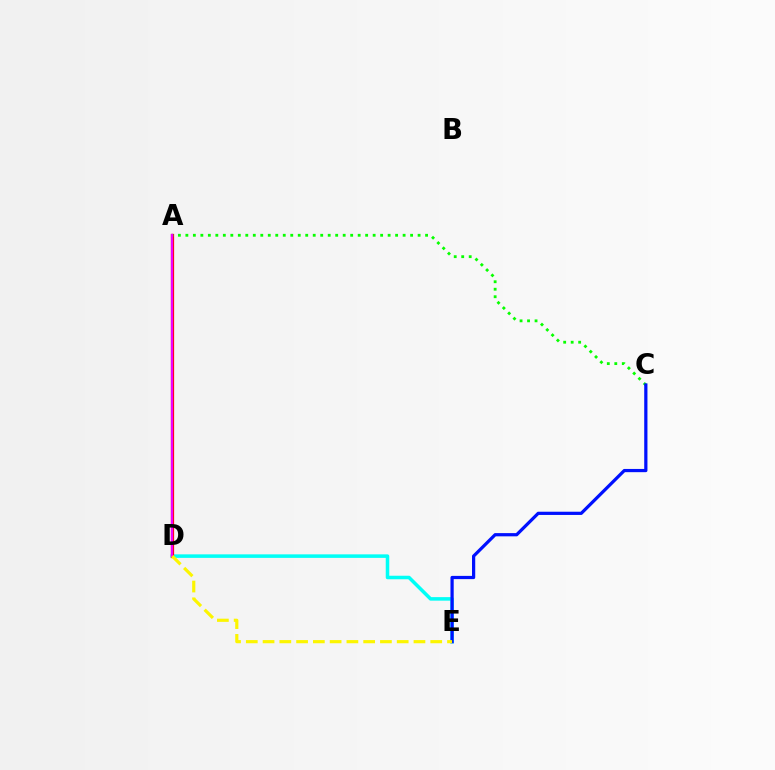{('D', 'E'): [{'color': '#00fff6', 'line_style': 'solid', 'thickness': 2.54}, {'color': '#fcf500', 'line_style': 'dashed', 'thickness': 2.28}], ('A', 'D'): [{'color': '#ff0000', 'line_style': 'solid', 'thickness': 2.33}, {'color': '#ee00ff', 'line_style': 'solid', 'thickness': 1.64}], ('A', 'C'): [{'color': '#08ff00', 'line_style': 'dotted', 'thickness': 2.04}], ('C', 'E'): [{'color': '#0010ff', 'line_style': 'solid', 'thickness': 2.32}]}